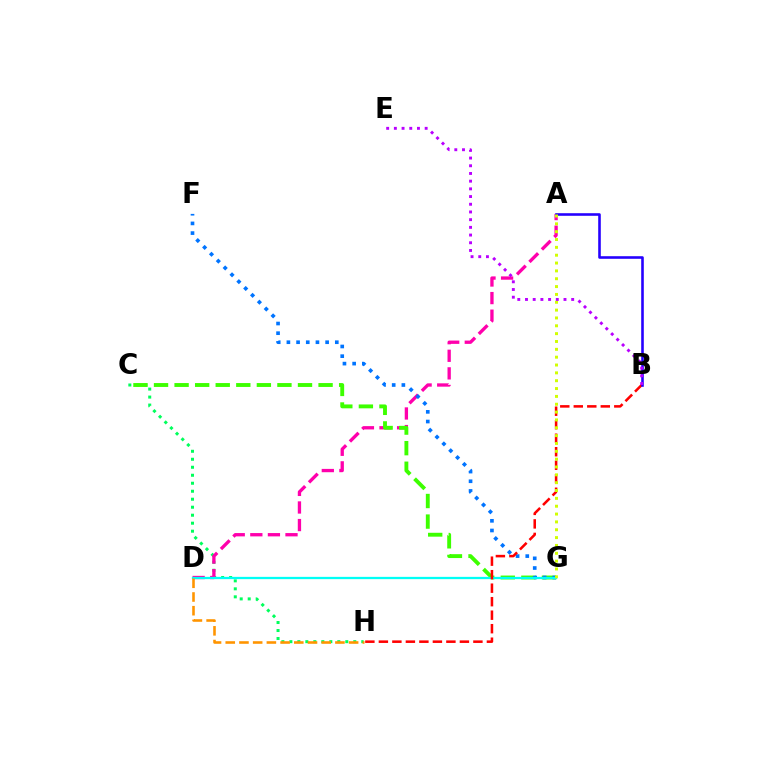{('C', 'H'): [{'color': '#00ff5c', 'line_style': 'dotted', 'thickness': 2.17}], ('A', 'D'): [{'color': '#ff00ac', 'line_style': 'dashed', 'thickness': 2.39}], ('C', 'G'): [{'color': '#3dff00', 'line_style': 'dashed', 'thickness': 2.79}], ('F', 'G'): [{'color': '#0074ff', 'line_style': 'dotted', 'thickness': 2.63}], ('D', 'G'): [{'color': '#00fff6', 'line_style': 'solid', 'thickness': 1.64}], ('D', 'H'): [{'color': '#ff9400', 'line_style': 'dashed', 'thickness': 1.86}], ('B', 'H'): [{'color': '#ff0000', 'line_style': 'dashed', 'thickness': 1.83}], ('A', 'B'): [{'color': '#2500ff', 'line_style': 'solid', 'thickness': 1.87}], ('A', 'G'): [{'color': '#d1ff00', 'line_style': 'dotted', 'thickness': 2.13}], ('B', 'E'): [{'color': '#b900ff', 'line_style': 'dotted', 'thickness': 2.09}]}